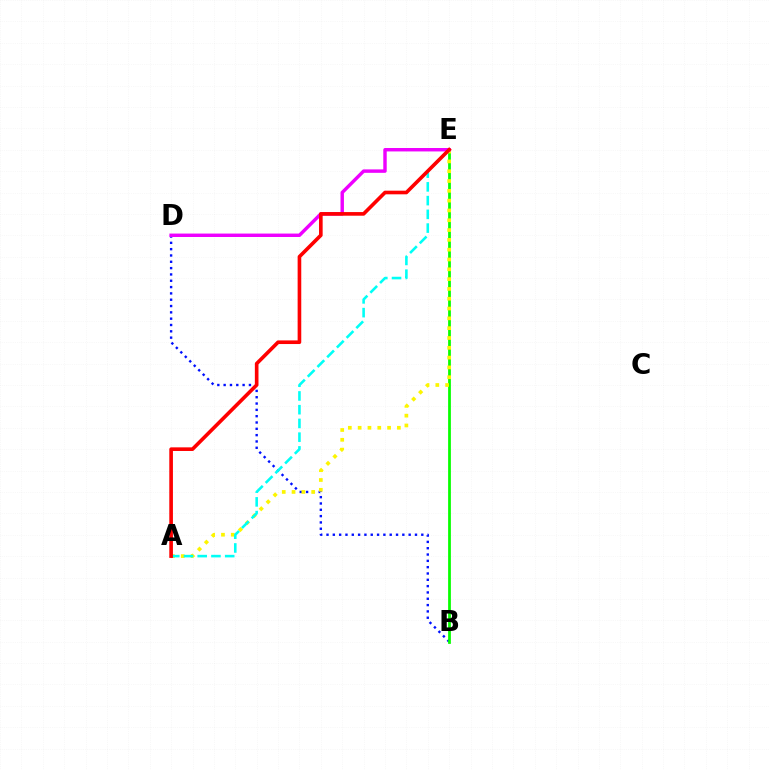{('B', 'D'): [{'color': '#0010ff', 'line_style': 'dotted', 'thickness': 1.72}], ('B', 'E'): [{'color': '#08ff00', 'line_style': 'solid', 'thickness': 1.99}], ('A', 'E'): [{'color': '#fcf500', 'line_style': 'dotted', 'thickness': 2.67}, {'color': '#00fff6', 'line_style': 'dashed', 'thickness': 1.87}, {'color': '#ff0000', 'line_style': 'solid', 'thickness': 2.62}], ('D', 'E'): [{'color': '#ee00ff', 'line_style': 'solid', 'thickness': 2.47}]}